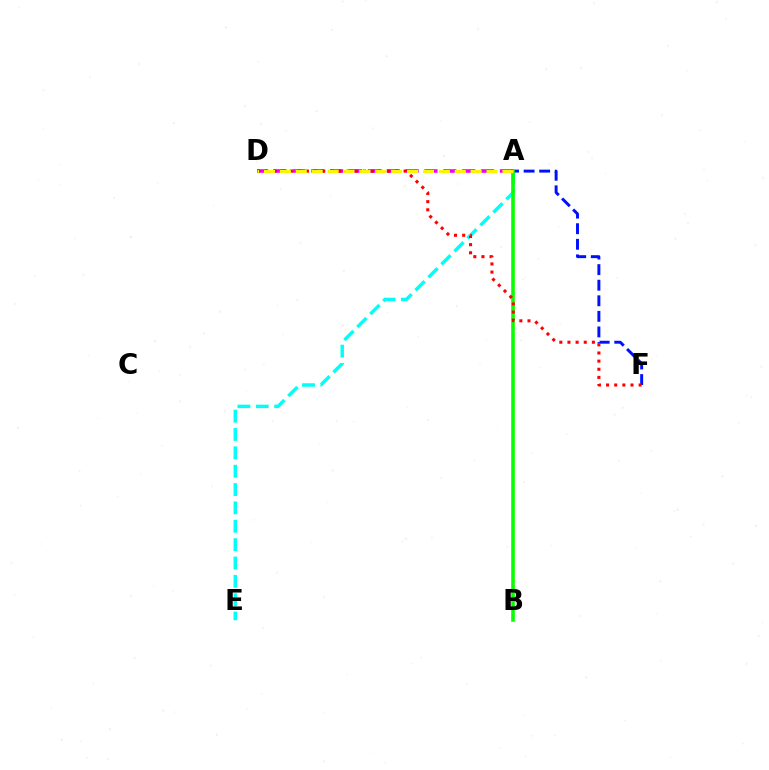{('A', 'E'): [{'color': '#00fff6', 'line_style': 'dashed', 'thickness': 2.49}], ('A', 'F'): [{'color': '#0010ff', 'line_style': 'dashed', 'thickness': 2.12}], ('A', 'B'): [{'color': '#08ff00', 'line_style': 'solid', 'thickness': 2.59}], ('A', 'D'): [{'color': '#ee00ff', 'line_style': 'dashed', 'thickness': 2.56}, {'color': '#fcf500', 'line_style': 'dashed', 'thickness': 2.16}], ('D', 'F'): [{'color': '#ff0000', 'line_style': 'dotted', 'thickness': 2.21}]}